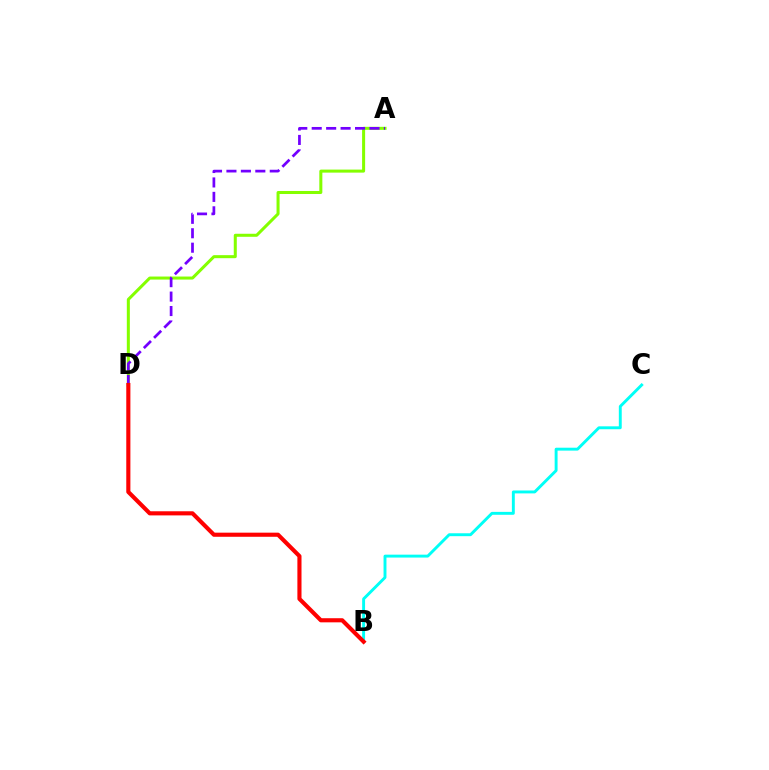{('B', 'C'): [{'color': '#00fff6', 'line_style': 'solid', 'thickness': 2.1}], ('A', 'D'): [{'color': '#84ff00', 'line_style': 'solid', 'thickness': 2.18}, {'color': '#7200ff', 'line_style': 'dashed', 'thickness': 1.96}], ('B', 'D'): [{'color': '#ff0000', 'line_style': 'solid', 'thickness': 2.96}]}